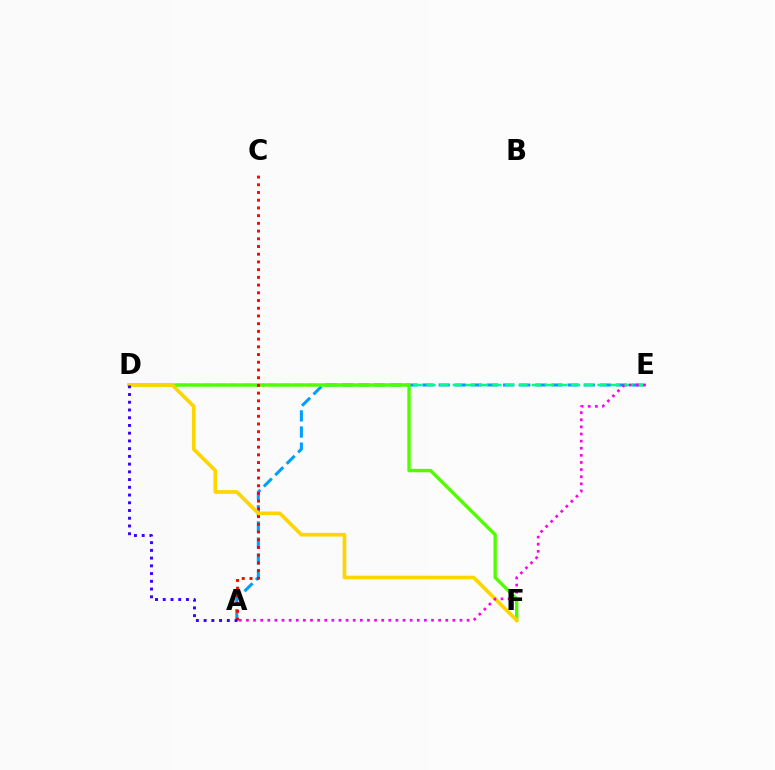{('A', 'E'): [{'color': '#009eff', 'line_style': 'dashed', 'thickness': 2.19}, {'color': '#ff00ed', 'line_style': 'dotted', 'thickness': 1.93}], ('D', 'E'): [{'color': '#00ff86', 'line_style': 'dashed', 'thickness': 1.79}], ('D', 'F'): [{'color': '#4fff00', 'line_style': 'solid', 'thickness': 2.43}, {'color': '#ffd500', 'line_style': 'solid', 'thickness': 2.63}], ('A', 'C'): [{'color': '#ff0000', 'line_style': 'dotted', 'thickness': 2.1}], ('A', 'D'): [{'color': '#3700ff', 'line_style': 'dotted', 'thickness': 2.1}]}